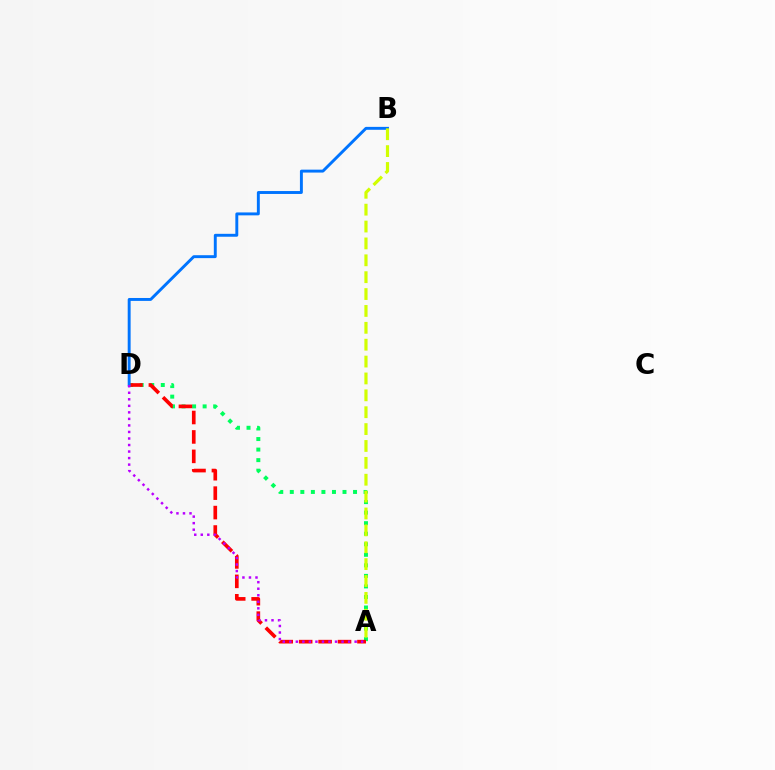{('A', 'D'): [{'color': '#00ff5c', 'line_style': 'dotted', 'thickness': 2.86}, {'color': '#ff0000', 'line_style': 'dashed', 'thickness': 2.64}, {'color': '#b900ff', 'line_style': 'dotted', 'thickness': 1.77}], ('B', 'D'): [{'color': '#0074ff', 'line_style': 'solid', 'thickness': 2.1}], ('A', 'B'): [{'color': '#d1ff00', 'line_style': 'dashed', 'thickness': 2.29}]}